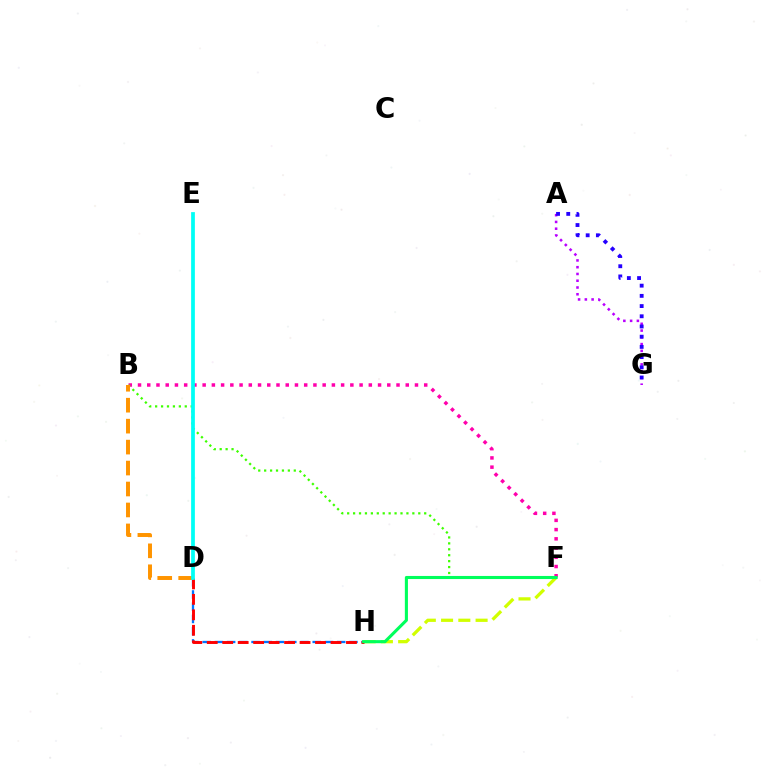{('B', 'F'): [{'color': '#ff00ac', 'line_style': 'dotted', 'thickness': 2.51}, {'color': '#3dff00', 'line_style': 'dotted', 'thickness': 1.61}], ('A', 'G'): [{'color': '#b900ff', 'line_style': 'dotted', 'thickness': 1.84}, {'color': '#2500ff', 'line_style': 'dotted', 'thickness': 2.77}], ('F', 'H'): [{'color': '#d1ff00', 'line_style': 'dashed', 'thickness': 2.34}, {'color': '#00ff5c', 'line_style': 'solid', 'thickness': 2.22}], ('D', 'H'): [{'color': '#0074ff', 'line_style': 'dashed', 'thickness': 1.66}, {'color': '#ff0000', 'line_style': 'dashed', 'thickness': 2.1}], ('B', 'D'): [{'color': '#ff9400', 'line_style': 'dashed', 'thickness': 2.85}], ('D', 'E'): [{'color': '#00fff6', 'line_style': 'solid', 'thickness': 2.7}]}